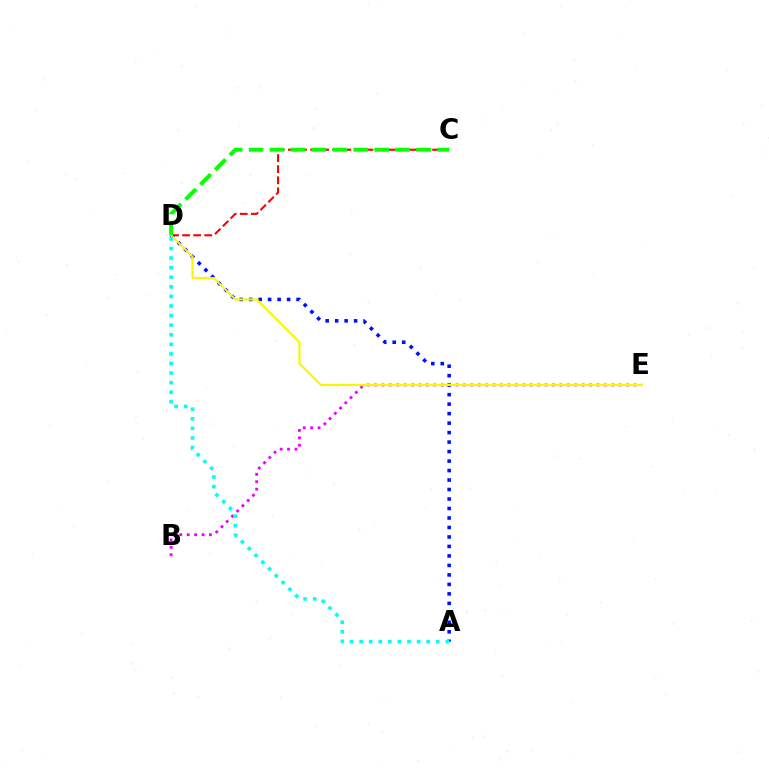{('C', 'D'): [{'color': '#ff0000', 'line_style': 'dashed', 'thickness': 1.51}, {'color': '#08ff00', 'line_style': 'dashed', 'thickness': 2.84}], ('B', 'E'): [{'color': '#ee00ff', 'line_style': 'dotted', 'thickness': 2.01}], ('A', 'D'): [{'color': '#0010ff', 'line_style': 'dotted', 'thickness': 2.58}, {'color': '#00fff6', 'line_style': 'dotted', 'thickness': 2.6}], ('D', 'E'): [{'color': '#fcf500', 'line_style': 'solid', 'thickness': 1.56}]}